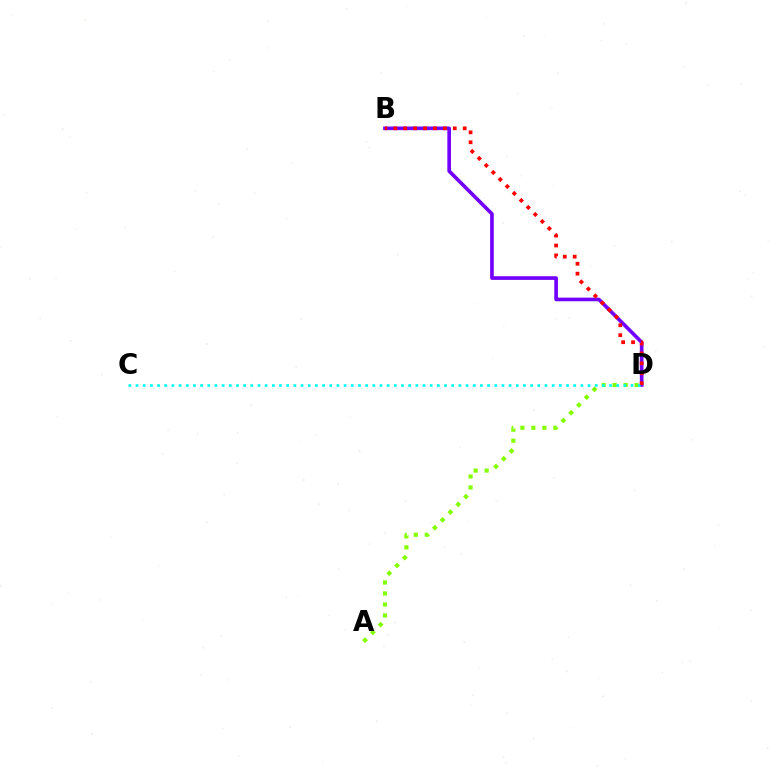{('A', 'D'): [{'color': '#84ff00', 'line_style': 'dotted', 'thickness': 2.99}], ('B', 'D'): [{'color': '#7200ff', 'line_style': 'solid', 'thickness': 2.62}, {'color': '#ff0000', 'line_style': 'dotted', 'thickness': 2.69}], ('C', 'D'): [{'color': '#00fff6', 'line_style': 'dotted', 'thickness': 1.95}]}